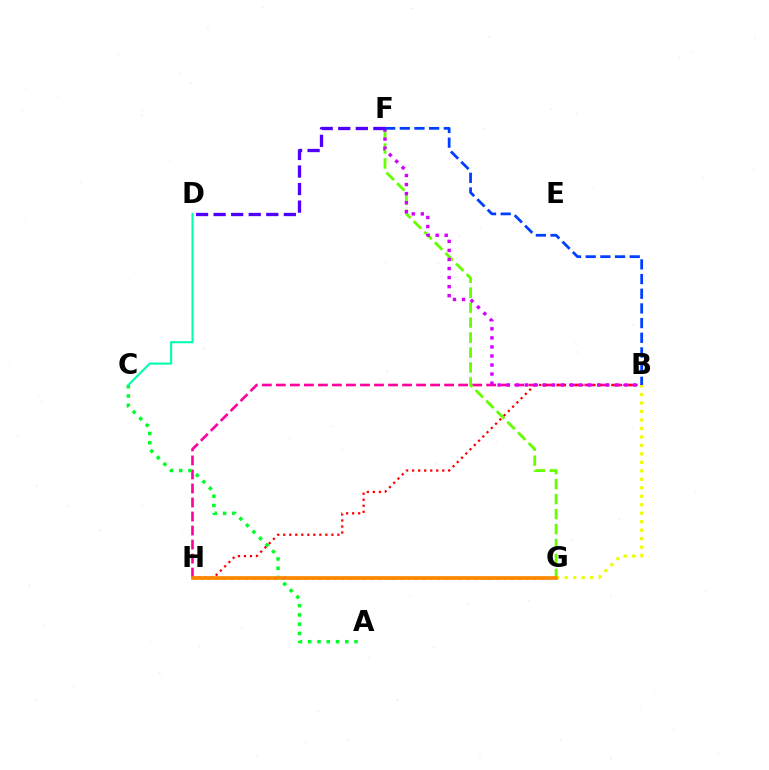{('B', 'H'): [{'color': '#ff00a0', 'line_style': 'dashed', 'thickness': 1.9}, {'color': '#ff0000', 'line_style': 'dotted', 'thickness': 1.64}], ('A', 'C'): [{'color': '#00ff27', 'line_style': 'dotted', 'thickness': 2.52}], ('C', 'D'): [{'color': '#00ffaf', 'line_style': 'solid', 'thickness': 1.51}], ('F', 'G'): [{'color': '#66ff00', 'line_style': 'dashed', 'thickness': 2.03}], ('B', 'G'): [{'color': '#eeff00', 'line_style': 'dotted', 'thickness': 2.3}], ('B', 'F'): [{'color': '#d600ff', 'line_style': 'dotted', 'thickness': 2.46}, {'color': '#003fff', 'line_style': 'dashed', 'thickness': 1.99}], ('D', 'F'): [{'color': '#4f00ff', 'line_style': 'dashed', 'thickness': 2.38}], ('G', 'H'): [{'color': '#00c7ff', 'line_style': 'dotted', 'thickness': 2.01}, {'color': '#ff8800', 'line_style': 'solid', 'thickness': 2.68}]}